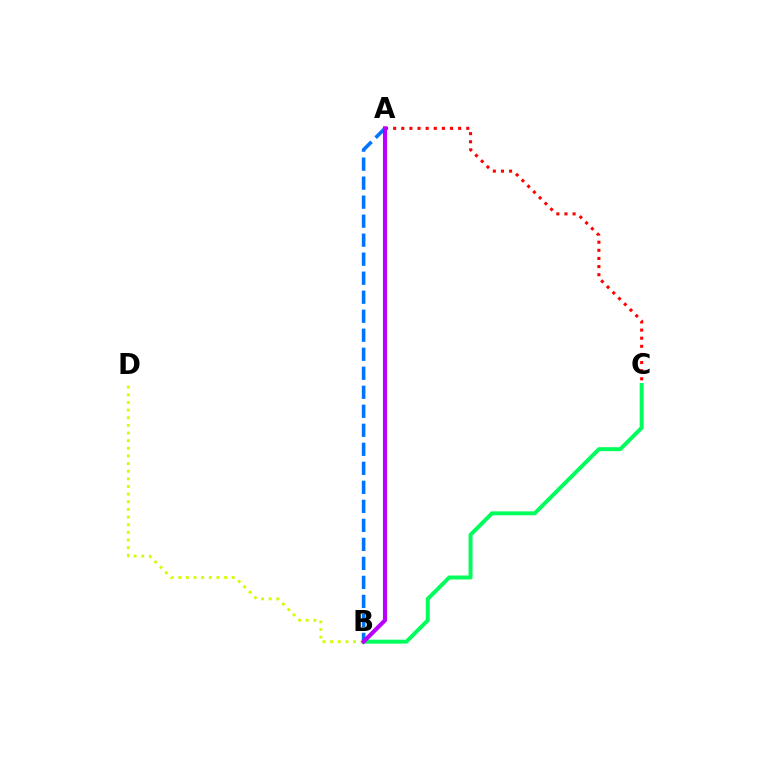{('B', 'C'): [{'color': '#00ff5c', 'line_style': 'solid', 'thickness': 2.86}], ('A', 'C'): [{'color': '#ff0000', 'line_style': 'dotted', 'thickness': 2.21}], ('A', 'B'): [{'color': '#0074ff', 'line_style': 'dashed', 'thickness': 2.58}, {'color': '#b900ff', 'line_style': 'solid', 'thickness': 2.95}], ('B', 'D'): [{'color': '#d1ff00', 'line_style': 'dotted', 'thickness': 2.08}]}